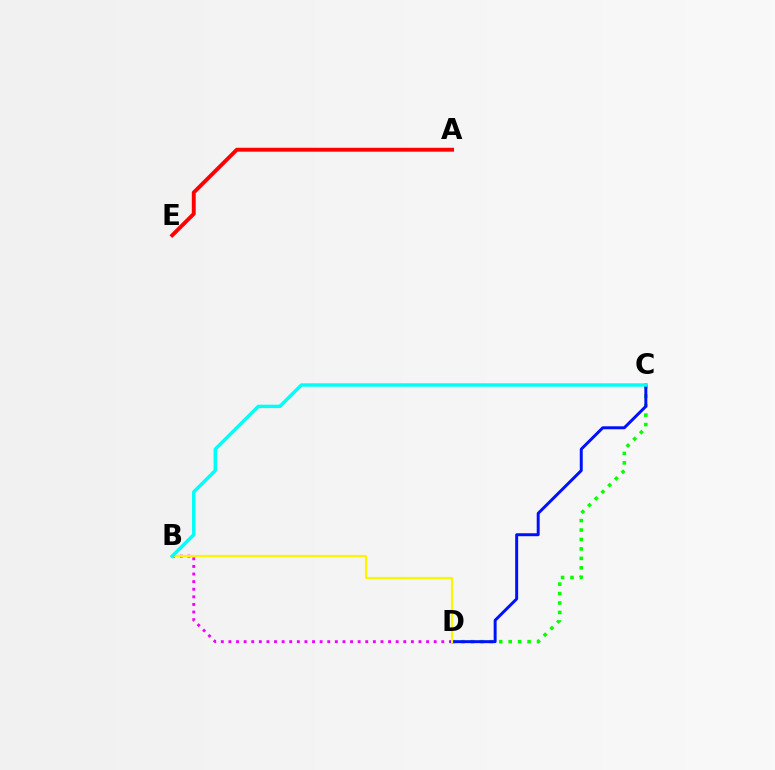{('C', 'D'): [{'color': '#08ff00', 'line_style': 'dotted', 'thickness': 2.57}, {'color': '#0010ff', 'line_style': 'solid', 'thickness': 2.13}], ('B', 'D'): [{'color': '#ee00ff', 'line_style': 'dotted', 'thickness': 2.07}, {'color': '#fcf500', 'line_style': 'solid', 'thickness': 1.58}], ('A', 'E'): [{'color': '#ff0000', 'line_style': 'solid', 'thickness': 2.81}], ('B', 'C'): [{'color': '#00fff6', 'line_style': 'solid', 'thickness': 2.47}]}